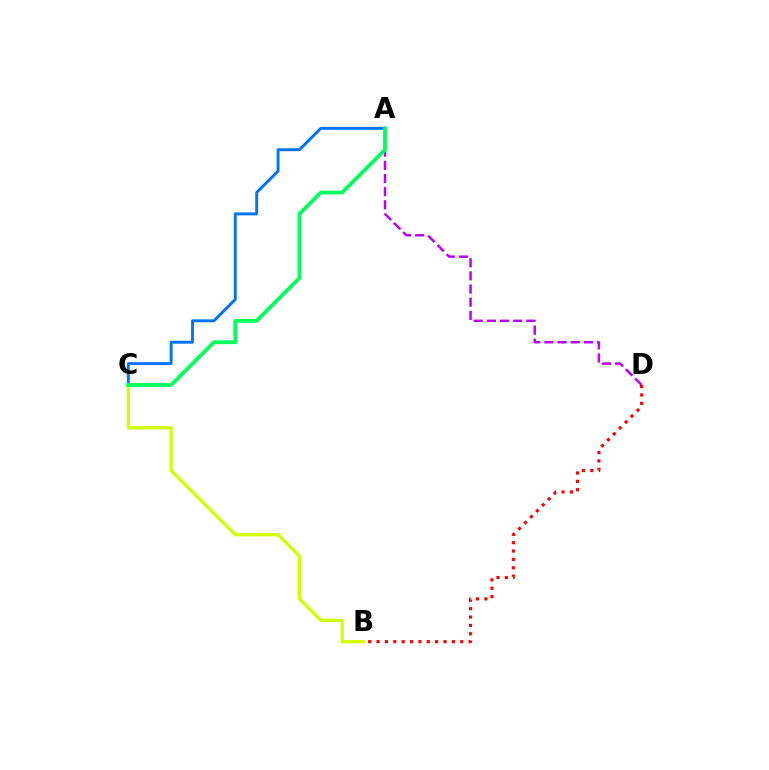{('A', 'D'): [{'color': '#b900ff', 'line_style': 'dashed', 'thickness': 1.79}], ('A', 'C'): [{'color': '#0074ff', 'line_style': 'solid', 'thickness': 2.12}, {'color': '#00ff5c', 'line_style': 'solid', 'thickness': 2.74}], ('B', 'C'): [{'color': '#d1ff00', 'line_style': 'solid', 'thickness': 2.35}], ('B', 'D'): [{'color': '#ff0000', 'line_style': 'dotted', 'thickness': 2.27}]}